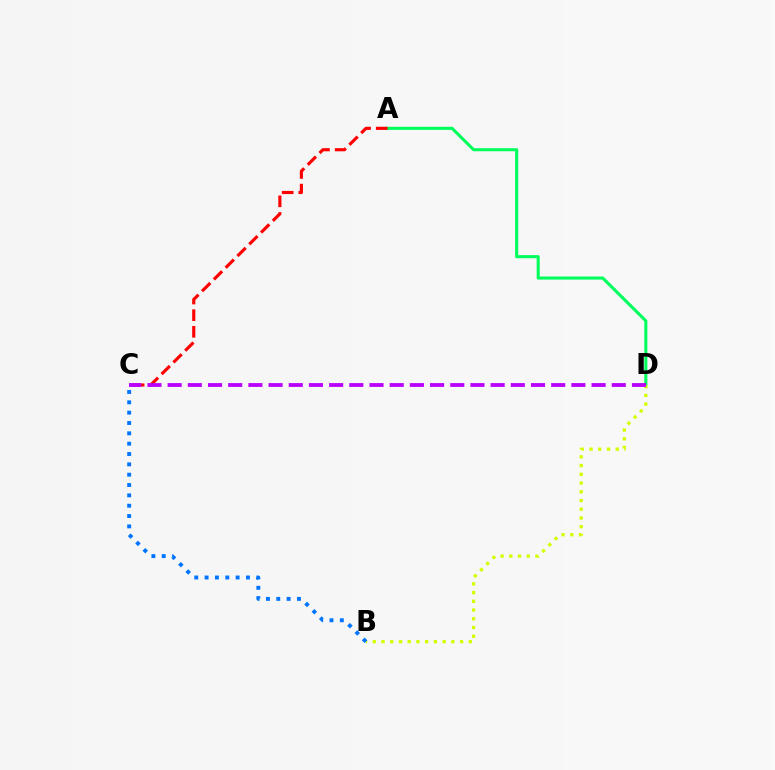{('A', 'D'): [{'color': '#00ff5c', 'line_style': 'solid', 'thickness': 2.22}], ('B', 'D'): [{'color': '#d1ff00', 'line_style': 'dotted', 'thickness': 2.37}], ('A', 'C'): [{'color': '#ff0000', 'line_style': 'dashed', 'thickness': 2.26}], ('B', 'C'): [{'color': '#0074ff', 'line_style': 'dotted', 'thickness': 2.81}], ('C', 'D'): [{'color': '#b900ff', 'line_style': 'dashed', 'thickness': 2.74}]}